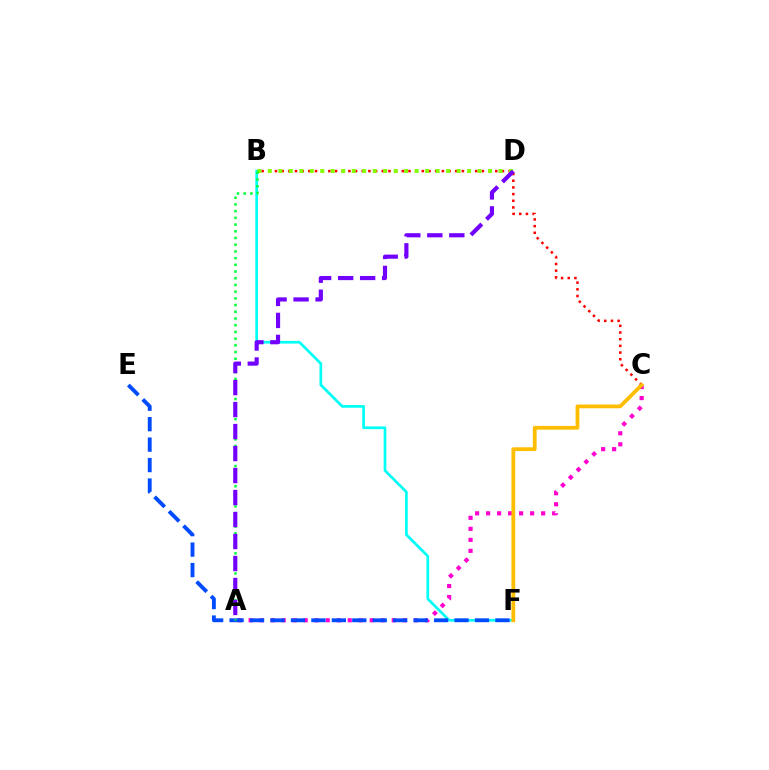{('B', 'C'): [{'color': '#ff0000', 'line_style': 'dotted', 'thickness': 1.81}], ('A', 'C'): [{'color': '#ff00cf', 'line_style': 'dotted', 'thickness': 2.99}], ('B', 'F'): [{'color': '#00fff6', 'line_style': 'solid', 'thickness': 1.94}], ('E', 'F'): [{'color': '#004bff', 'line_style': 'dashed', 'thickness': 2.78}], ('C', 'F'): [{'color': '#ffbd00', 'line_style': 'solid', 'thickness': 2.72}], ('B', 'D'): [{'color': '#84ff00', 'line_style': 'dotted', 'thickness': 2.85}], ('A', 'B'): [{'color': '#00ff39', 'line_style': 'dotted', 'thickness': 1.82}], ('A', 'D'): [{'color': '#7200ff', 'line_style': 'dashed', 'thickness': 2.99}]}